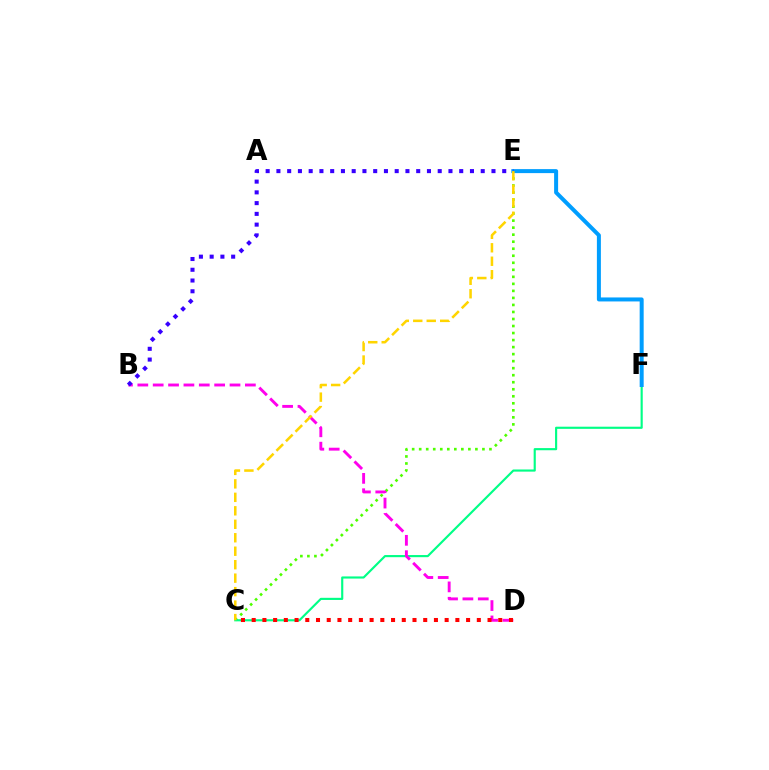{('C', 'E'): [{'color': '#4fff00', 'line_style': 'dotted', 'thickness': 1.91}, {'color': '#ffd500', 'line_style': 'dashed', 'thickness': 1.83}], ('C', 'F'): [{'color': '#00ff86', 'line_style': 'solid', 'thickness': 1.55}], ('E', 'F'): [{'color': '#009eff', 'line_style': 'solid', 'thickness': 2.88}], ('B', 'D'): [{'color': '#ff00ed', 'line_style': 'dashed', 'thickness': 2.09}], ('C', 'D'): [{'color': '#ff0000', 'line_style': 'dotted', 'thickness': 2.91}], ('B', 'E'): [{'color': '#3700ff', 'line_style': 'dotted', 'thickness': 2.92}]}